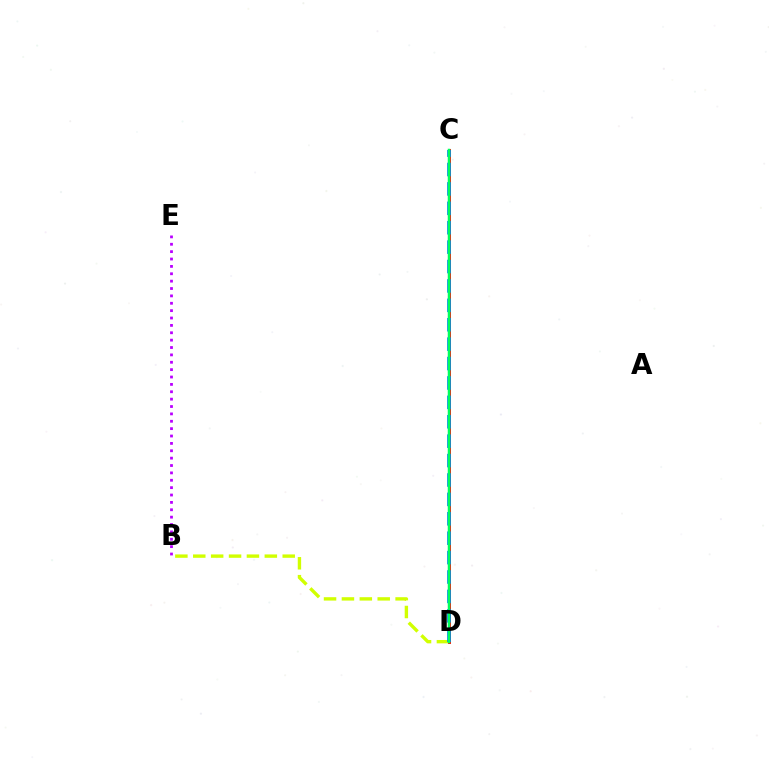{('B', 'D'): [{'color': '#d1ff00', 'line_style': 'dashed', 'thickness': 2.43}], ('C', 'D'): [{'color': '#ff0000', 'line_style': 'solid', 'thickness': 2.07}, {'color': '#0074ff', 'line_style': 'dashed', 'thickness': 2.64}, {'color': '#00ff5c', 'line_style': 'solid', 'thickness': 1.8}], ('B', 'E'): [{'color': '#b900ff', 'line_style': 'dotted', 'thickness': 2.0}]}